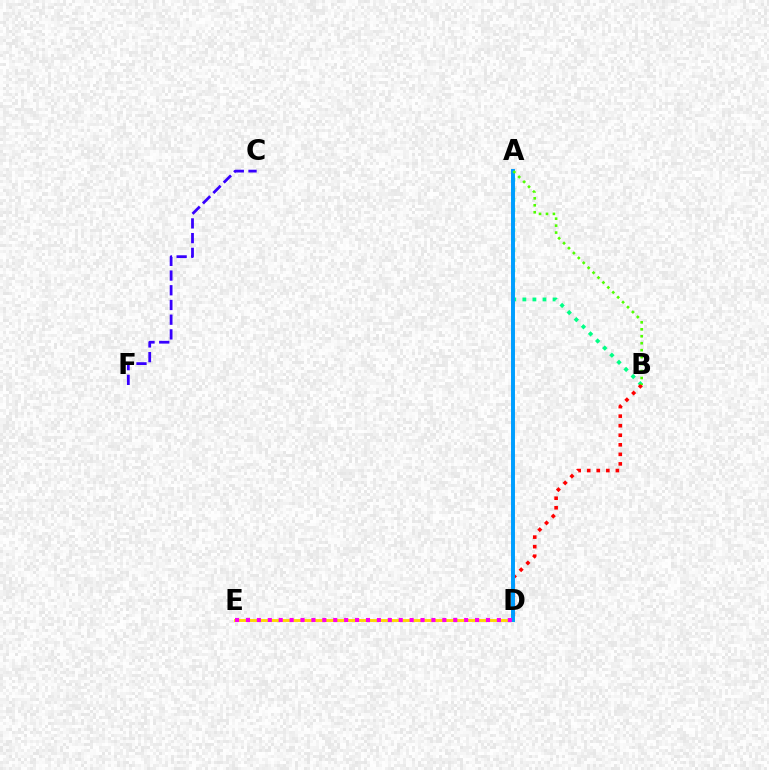{('C', 'F'): [{'color': '#3700ff', 'line_style': 'dashed', 'thickness': 2.0}], ('A', 'B'): [{'color': '#00ff86', 'line_style': 'dotted', 'thickness': 2.73}, {'color': '#4fff00', 'line_style': 'dotted', 'thickness': 1.89}], ('B', 'D'): [{'color': '#ff0000', 'line_style': 'dotted', 'thickness': 2.59}], ('D', 'E'): [{'color': '#ffd500', 'line_style': 'solid', 'thickness': 2.09}, {'color': '#ff00ed', 'line_style': 'dotted', 'thickness': 2.96}], ('A', 'D'): [{'color': '#009eff', 'line_style': 'solid', 'thickness': 2.84}]}